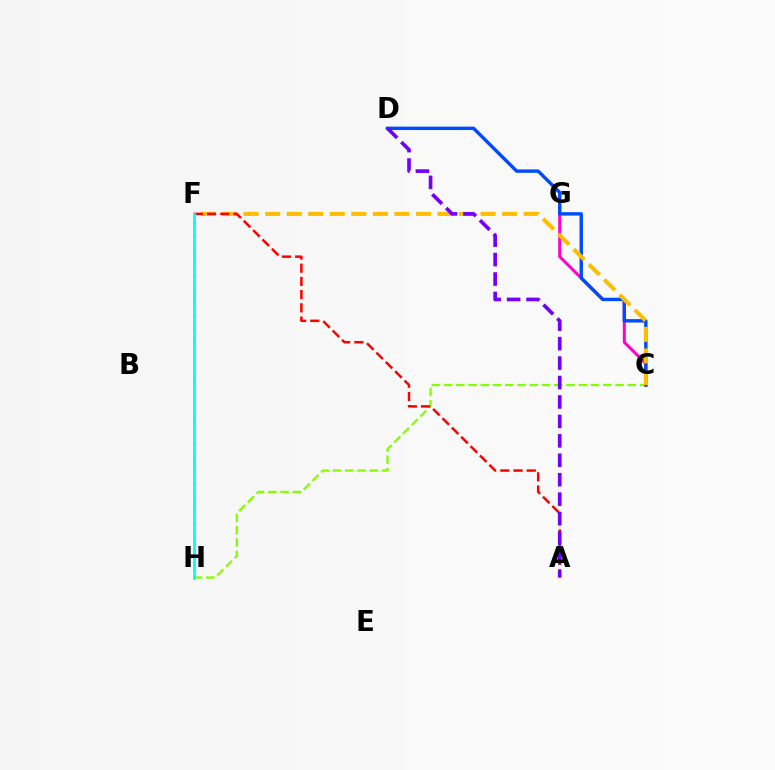{('C', 'G'): [{'color': '#ff00cf', 'line_style': 'solid', 'thickness': 2.18}], ('C', 'H'): [{'color': '#84ff00', 'line_style': 'dashed', 'thickness': 1.66}], ('C', 'D'): [{'color': '#004bff', 'line_style': 'solid', 'thickness': 2.46}], ('C', 'F'): [{'color': '#ffbd00', 'line_style': 'dashed', 'thickness': 2.93}], ('A', 'F'): [{'color': '#ff0000', 'line_style': 'dashed', 'thickness': 1.8}], ('F', 'H'): [{'color': '#00ff39', 'line_style': 'dotted', 'thickness': 1.82}, {'color': '#00fff6', 'line_style': 'solid', 'thickness': 1.99}], ('A', 'D'): [{'color': '#7200ff', 'line_style': 'dashed', 'thickness': 2.64}]}